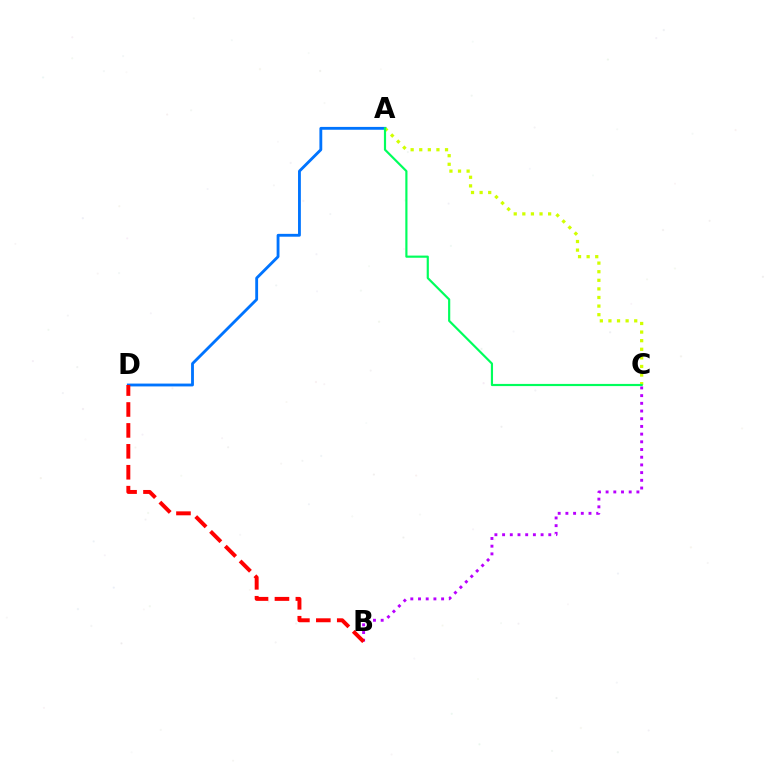{('B', 'C'): [{'color': '#b900ff', 'line_style': 'dotted', 'thickness': 2.09}], ('A', 'D'): [{'color': '#0074ff', 'line_style': 'solid', 'thickness': 2.05}], ('B', 'D'): [{'color': '#ff0000', 'line_style': 'dashed', 'thickness': 2.84}], ('A', 'C'): [{'color': '#d1ff00', 'line_style': 'dotted', 'thickness': 2.34}, {'color': '#00ff5c', 'line_style': 'solid', 'thickness': 1.56}]}